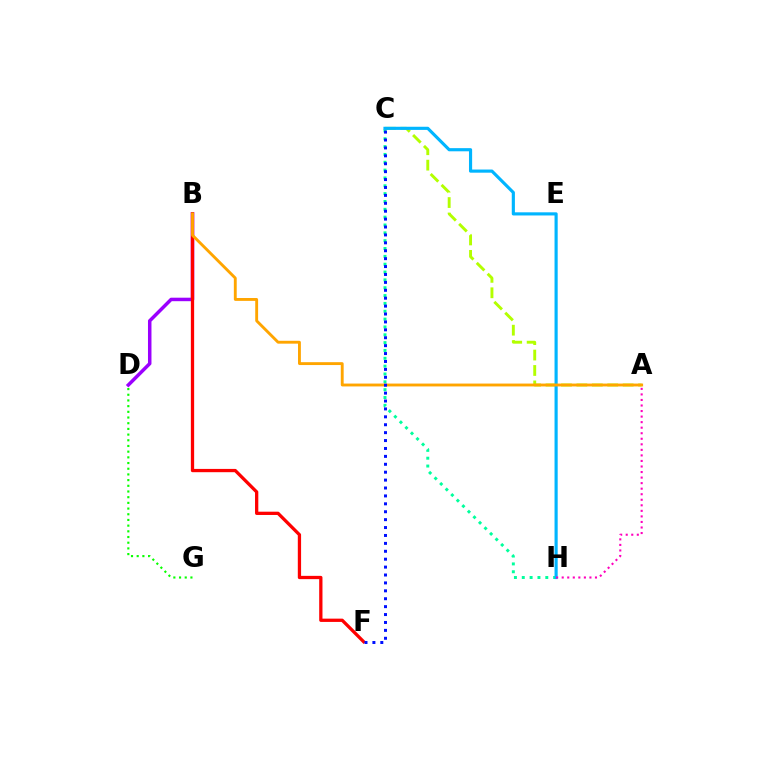{('A', 'C'): [{'color': '#b3ff00', 'line_style': 'dashed', 'thickness': 2.09}], ('B', 'D'): [{'color': '#9b00ff', 'line_style': 'solid', 'thickness': 2.51}], ('B', 'F'): [{'color': '#ff0000', 'line_style': 'solid', 'thickness': 2.36}], ('C', 'H'): [{'color': '#00ff9d', 'line_style': 'dotted', 'thickness': 2.13}, {'color': '#00b5ff', 'line_style': 'solid', 'thickness': 2.27}], ('D', 'G'): [{'color': '#08ff00', 'line_style': 'dotted', 'thickness': 1.55}], ('A', 'H'): [{'color': '#ff00bd', 'line_style': 'dotted', 'thickness': 1.51}], ('A', 'B'): [{'color': '#ffa500', 'line_style': 'solid', 'thickness': 2.07}], ('C', 'F'): [{'color': '#0010ff', 'line_style': 'dotted', 'thickness': 2.15}]}